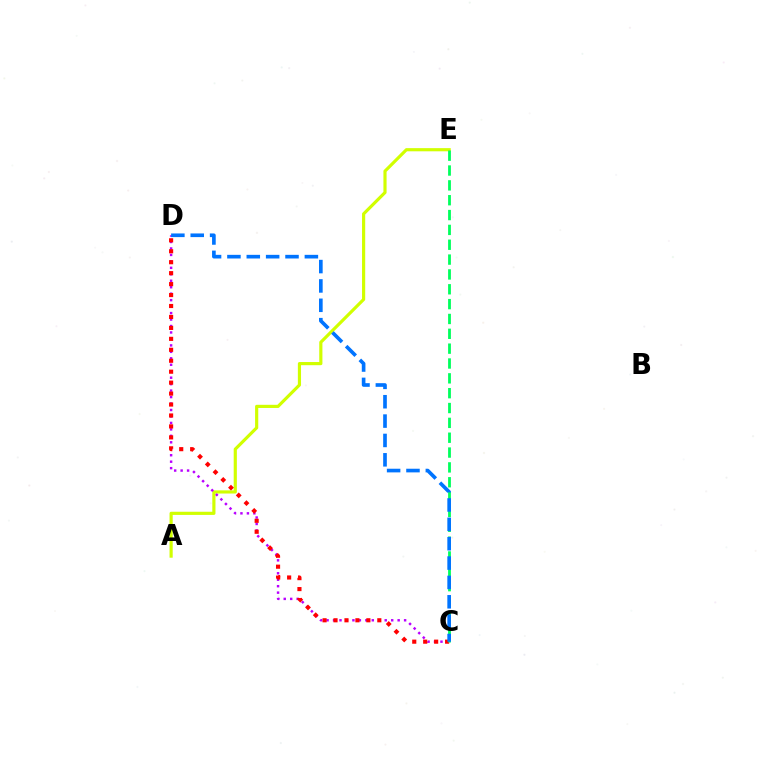{('A', 'E'): [{'color': '#d1ff00', 'line_style': 'solid', 'thickness': 2.28}], ('C', 'D'): [{'color': '#b900ff', 'line_style': 'dotted', 'thickness': 1.76}, {'color': '#ff0000', 'line_style': 'dotted', 'thickness': 2.97}, {'color': '#0074ff', 'line_style': 'dashed', 'thickness': 2.63}], ('C', 'E'): [{'color': '#00ff5c', 'line_style': 'dashed', 'thickness': 2.02}]}